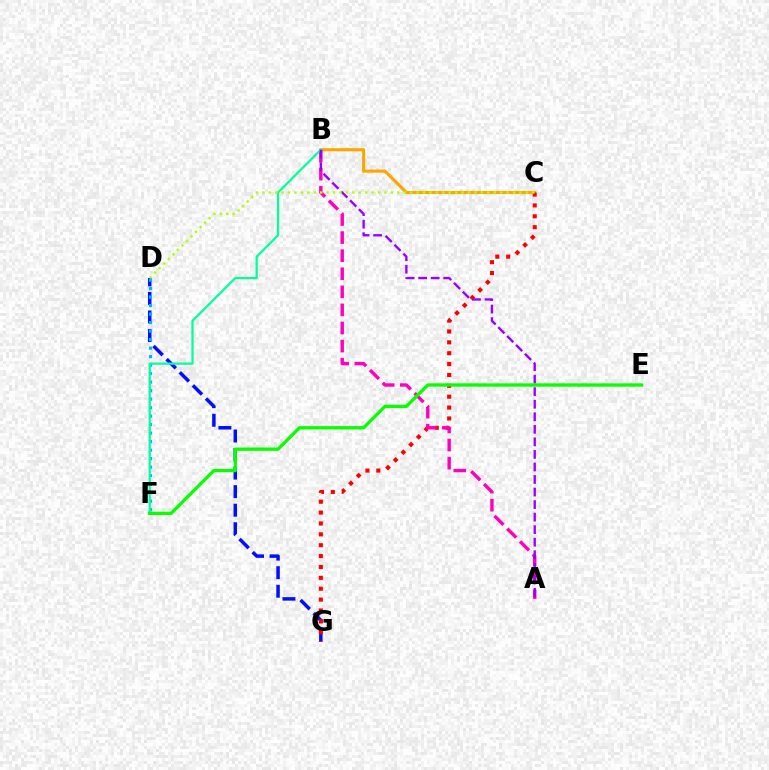{('B', 'C'): [{'color': '#ffa500', 'line_style': 'solid', 'thickness': 2.22}], ('D', 'G'): [{'color': '#0010ff', 'line_style': 'dashed', 'thickness': 2.52}], ('D', 'F'): [{'color': '#00b5ff', 'line_style': 'dotted', 'thickness': 2.31}], ('C', 'G'): [{'color': '#ff0000', 'line_style': 'dotted', 'thickness': 2.95}], ('A', 'B'): [{'color': '#ff00bd', 'line_style': 'dashed', 'thickness': 2.46}, {'color': '#9b00ff', 'line_style': 'dashed', 'thickness': 1.7}], ('B', 'F'): [{'color': '#00ff9d', 'line_style': 'solid', 'thickness': 1.61}], ('E', 'F'): [{'color': '#08ff00', 'line_style': 'solid', 'thickness': 2.38}], ('C', 'D'): [{'color': '#b3ff00', 'line_style': 'dotted', 'thickness': 1.75}]}